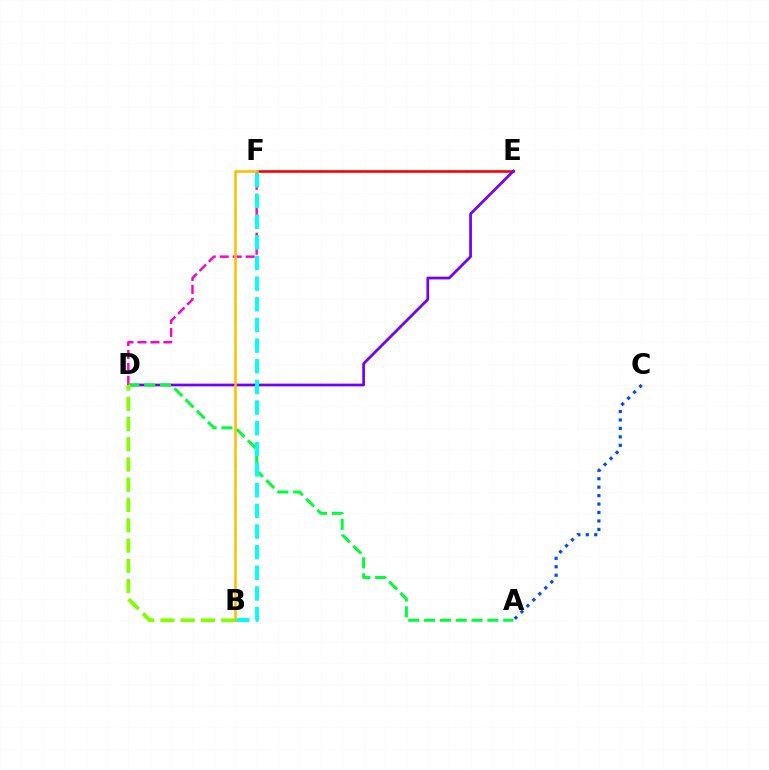{('E', 'F'): [{'color': '#ff0000', 'line_style': 'solid', 'thickness': 1.89}], ('D', 'E'): [{'color': '#7200ff', 'line_style': 'solid', 'thickness': 1.96}], ('D', 'F'): [{'color': '#ff00cf', 'line_style': 'dashed', 'thickness': 1.76}], ('A', 'C'): [{'color': '#004bff', 'line_style': 'dotted', 'thickness': 2.3}], ('A', 'D'): [{'color': '#00ff39', 'line_style': 'dashed', 'thickness': 2.15}], ('B', 'D'): [{'color': '#84ff00', 'line_style': 'dashed', 'thickness': 2.75}], ('B', 'F'): [{'color': '#00fff6', 'line_style': 'dashed', 'thickness': 2.81}, {'color': '#ffbd00', 'line_style': 'solid', 'thickness': 1.85}]}